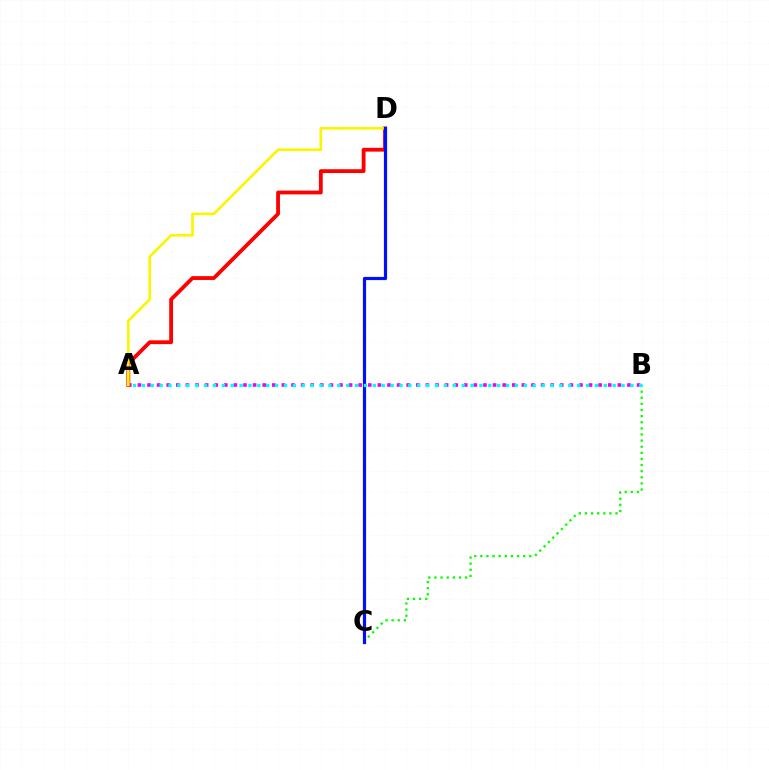{('A', 'B'): [{'color': '#ee00ff', 'line_style': 'dotted', 'thickness': 2.61}, {'color': '#00fff6', 'line_style': 'dotted', 'thickness': 2.41}], ('B', 'C'): [{'color': '#08ff00', 'line_style': 'dotted', 'thickness': 1.66}], ('A', 'D'): [{'color': '#ff0000', 'line_style': 'solid', 'thickness': 2.74}, {'color': '#fcf500', 'line_style': 'solid', 'thickness': 1.92}], ('C', 'D'): [{'color': '#0010ff', 'line_style': 'solid', 'thickness': 2.29}]}